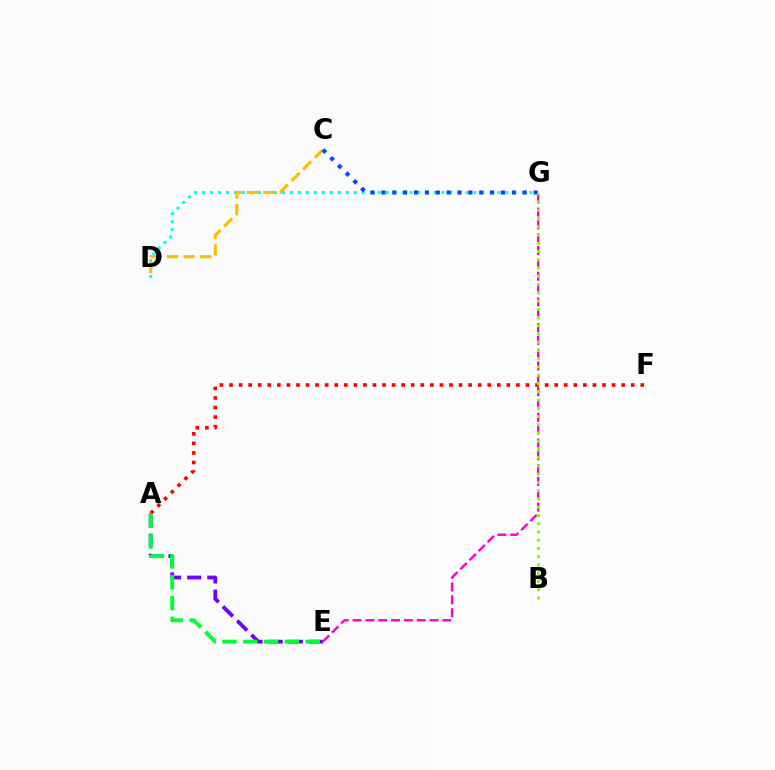{('A', 'E'): [{'color': '#7200ff', 'line_style': 'dashed', 'thickness': 2.73}, {'color': '#00ff39', 'line_style': 'dashed', 'thickness': 2.83}], ('D', 'G'): [{'color': '#00fff6', 'line_style': 'dotted', 'thickness': 2.17}], ('C', 'D'): [{'color': '#ffbd00', 'line_style': 'dashed', 'thickness': 2.23}], ('C', 'G'): [{'color': '#004bff', 'line_style': 'dotted', 'thickness': 2.95}], ('E', 'G'): [{'color': '#ff00cf', 'line_style': 'dashed', 'thickness': 1.74}], ('A', 'F'): [{'color': '#ff0000', 'line_style': 'dotted', 'thickness': 2.6}], ('B', 'G'): [{'color': '#84ff00', 'line_style': 'dotted', 'thickness': 2.24}]}